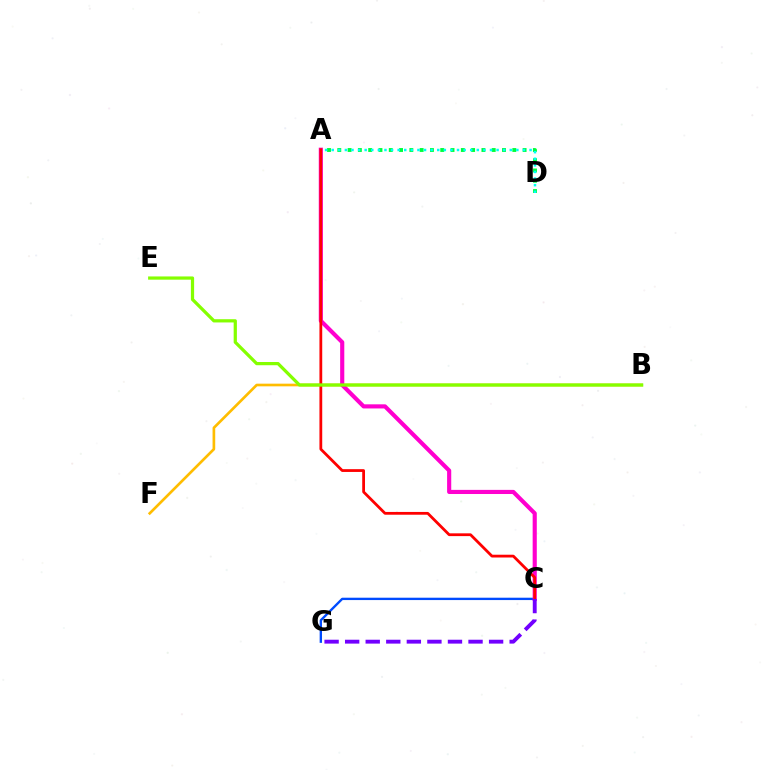{('A', 'D'): [{'color': '#00ff39', 'line_style': 'dotted', 'thickness': 2.8}, {'color': '#00fff6', 'line_style': 'dotted', 'thickness': 1.79}], ('B', 'F'): [{'color': '#ffbd00', 'line_style': 'solid', 'thickness': 1.92}], ('C', 'G'): [{'color': '#004bff', 'line_style': 'solid', 'thickness': 1.7}, {'color': '#7200ff', 'line_style': 'dashed', 'thickness': 2.79}], ('A', 'C'): [{'color': '#ff00cf', 'line_style': 'solid', 'thickness': 2.97}, {'color': '#ff0000', 'line_style': 'solid', 'thickness': 2.0}], ('B', 'E'): [{'color': '#84ff00', 'line_style': 'solid', 'thickness': 2.33}]}